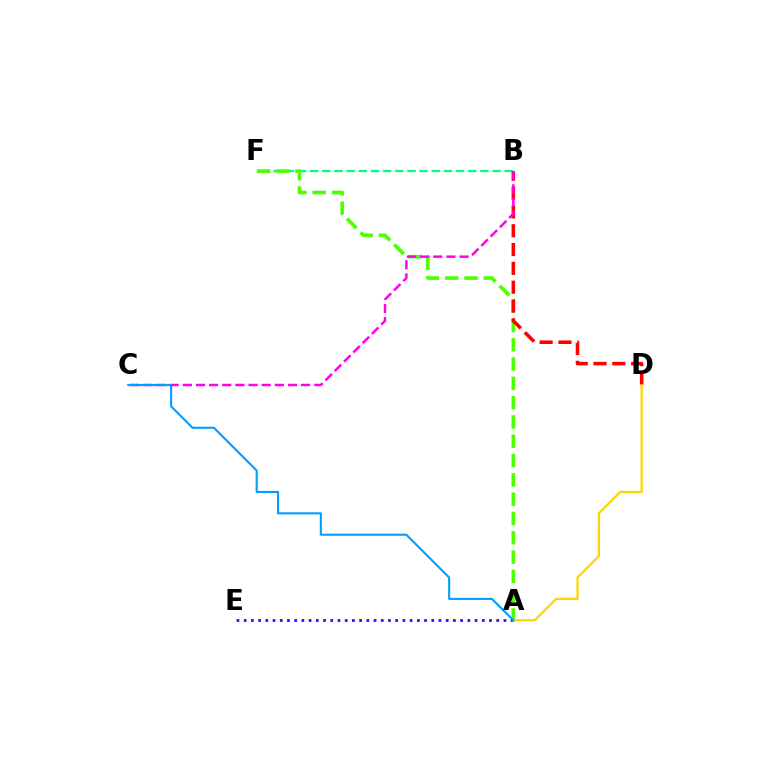{('B', 'F'): [{'color': '#00ff86', 'line_style': 'dashed', 'thickness': 1.65}], ('A', 'F'): [{'color': '#4fff00', 'line_style': 'dashed', 'thickness': 2.62}], ('A', 'E'): [{'color': '#3700ff', 'line_style': 'dotted', 'thickness': 1.96}], ('B', 'D'): [{'color': '#ff0000', 'line_style': 'dashed', 'thickness': 2.56}], ('A', 'D'): [{'color': '#ffd500', 'line_style': 'solid', 'thickness': 1.61}], ('B', 'C'): [{'color': '#ff00ed', 'line_style': 'dashed', 'thickness': 1.79}], ('A', 'C'): [{'color': '#009eff', 'line_style': 'solid', 'thickness': 1.51}]}